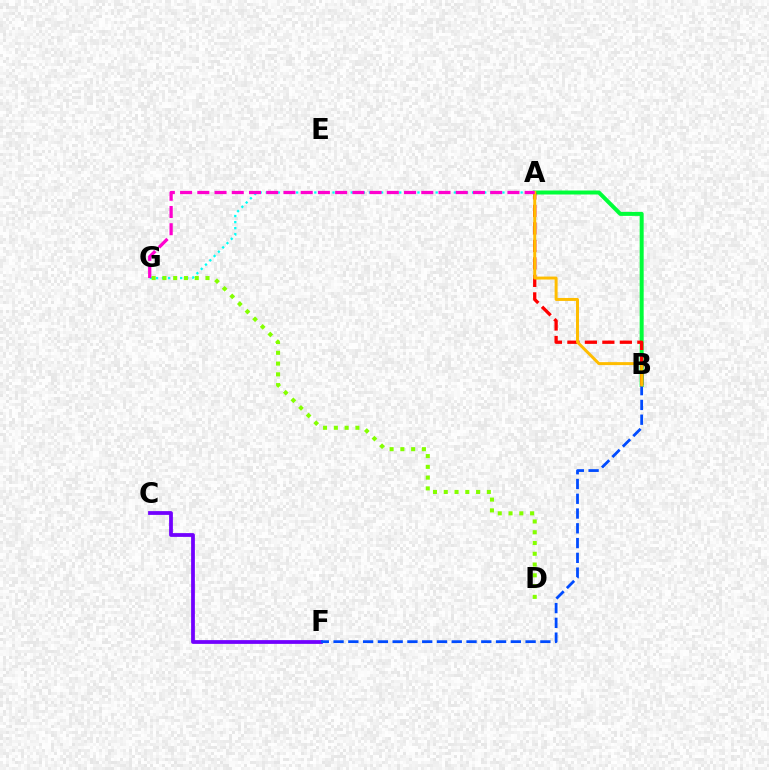{('A', 'B'): [{'color': '#00ff39', 'line_style': 'solid', 'thickness': 2.88}, {'color': '#ff0000', 'line_style': 'dashed', 'thickness': 2.38}, {'color': '#ffbd00', 'line_style': 'solid', 'thickness': 2.14}], ('C', 'F'): [{'color': '#7200ff', 'line_style': 'solid', 'thickness': 2.71}], ('B', 'F'): [{'color': '#004bff', 'line_style': 'dashed', 'thickness': 2.01}], ('A', 'G'): [{'color': '#00fff6', 'line_style': 'dotted', 'thickness': 1.65}, {'color': '#ff00cf', 'line_style': 'dashed', 'thickness': 2.34}], ('D', 'G'): [{'color': '#84ff00', 'line_style': 'dotted', 'thickness': 2.93}]}